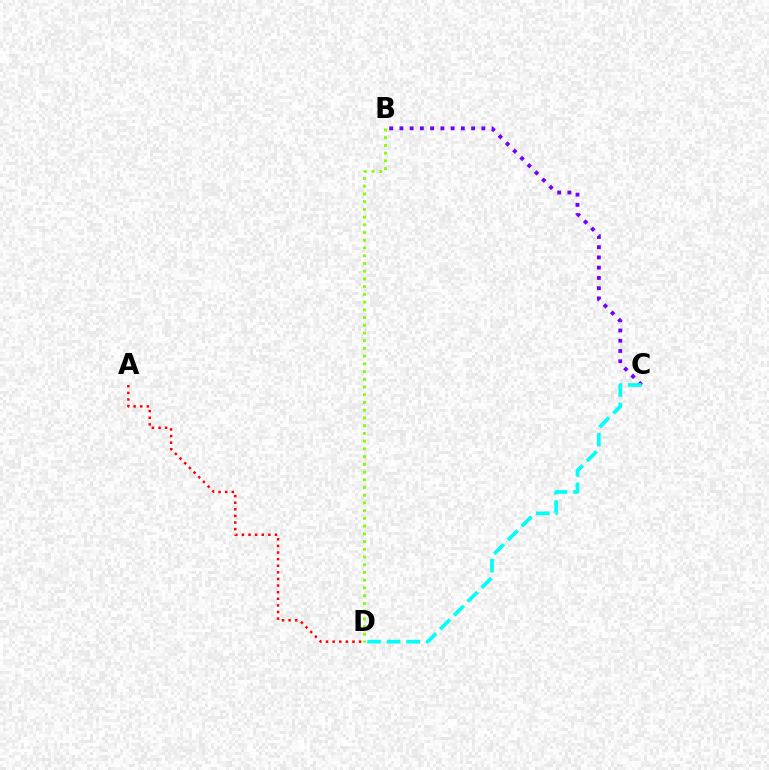{('B', 'D'): [{'color': '#84ff00', 'line_style': 'dotted', 'thickness': 2.1}], ('B', 'C'): [{'color': '#7200ff', 'line_style': 'dotted', 'thickness': 2.78}], ('C', 'D'): [{'color': '#00fff6', 'line_style': 'dashed', 'thickness': 2.65}], ('A', 'D'): [{'color': '#ff0000', 'line_style': 'dotted', 'thickness': 1.8}]}